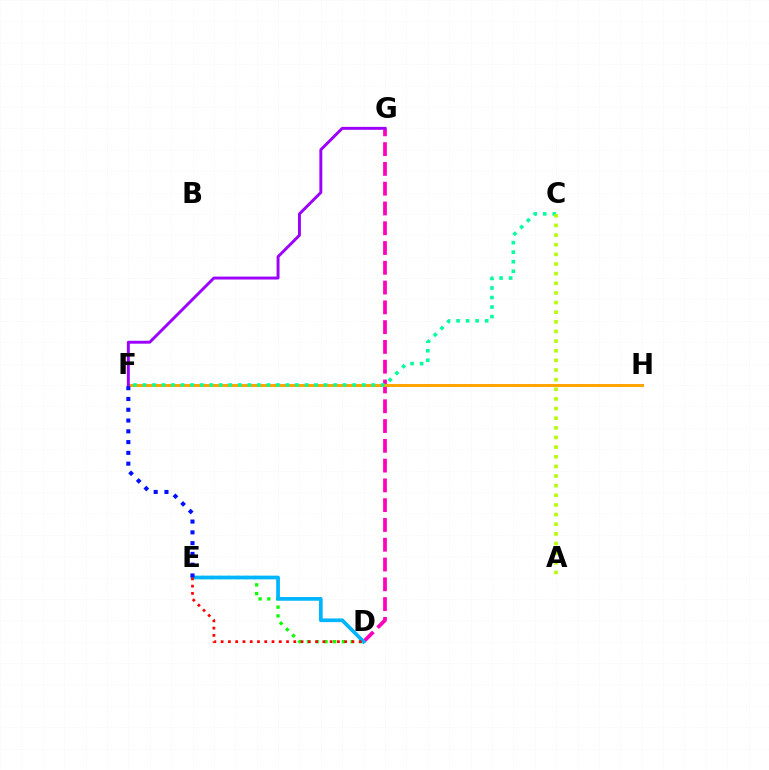{('D', 'E'): [{'color': '#08ff00', 'line_style': 'dotted', 'thickness': 2.37}, {'color': '#00b5ff', 'line_style': 'solid', 'thickness': 2.67}, {'color': '#ff0000', 'line_style': 'dotted', 'thickness': 1.97}], ('D', 'G'): [{'color': '#ff00bd', 'line_style': 'dashed', 'thickness': 2.69}], ('F', 'H'): [{'color': '#ffa500', 'line_style': 'solid', 'thickness': 2.15}], ('F', 'G'): [{'color': '#9b00ff', 'line_style': 'solid', 'thickness': 2.11}], ('E', 'F'): [{'color': '#0010ff', 'line_style': 'dotted', 'thickness': 2.93}], ('C', 'F'): [{'color': '#00ff9d', 'line_style': 'dotted', 'thickness': 2.59}], ('A', 'C'): [{'color': '#b3ff00', 'line_style': 'dotted', 'thickness': 2.62}]}